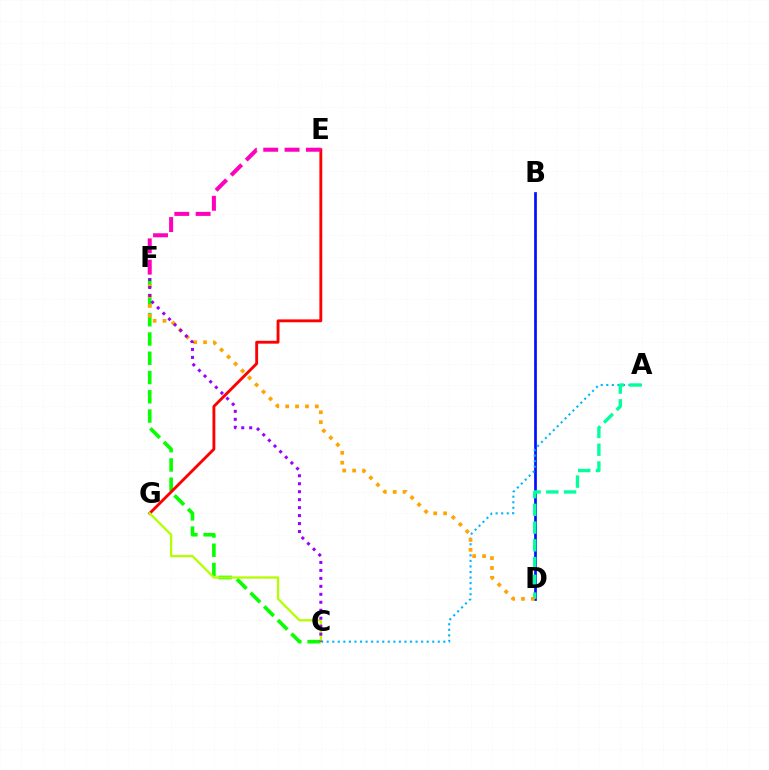{('B', 'D'): [{'color': '#0010ff', 'line_style': 'solid', 'thickness': 1.95}], ('A', 'C'): [{'color': '#00b5ff', 'line_style': 'dotted', 'thickness': 1.51}], ('C', 'F'): [{'color': '#08ff00', 'line_style': 'dashed', 'thickness': 2.62}, {'color': '#9b00ff', 'line_style': 'dotted', 'thickness': 2.16}], ('A', 'D'): [{'color': '#00ff9d', 'line_style': 'dashed', 'thickness': 2.41}], ('E', 'G'): [{'color': '#ff0000', 'line_style': 'solid', 'thickness': 2.06}], ('C', 'G'): [{'color': '#b3ff00', 'line_style': 'solid', 'thickness': 1.65}], ('E', 'F'): [{'color': '#ff00bd', 'line_style': 'dashed', 'thickness': 2.9}], ('D', 'F'): [{'color': '#ffa500', 'line_style': 'dotted', 'thickness': 2.69}]}